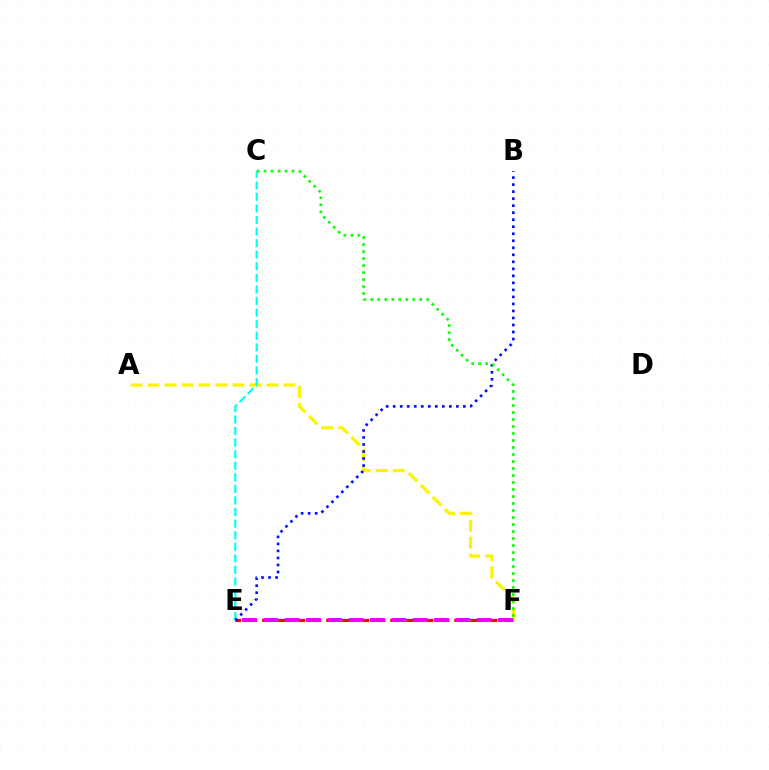{('A', 'F'): [{'color': '#fcf500', 'line_style': 'dashed', 'thickness': 2.31}], ('E', 'F'): [{'color': '#ff0000', 'line_style': 'dashed', 'thickness': 2.18}, {'color': '#ee00ff', 'line_style': 'dashed', 'thickness': 2.9}], ('C', 'E'): [{'color': '#00fff6', 'line_style': 'dashed', 'thickness': 1.57}], ('B', 'E'): [{'color': '#0010ff', 'line_style': 'dotted', 'thickness': 1.91}], ('C', 'F'): [{'color': '#08ff00', 'line_style': 'dotted', 'thickness': 1.9}]}